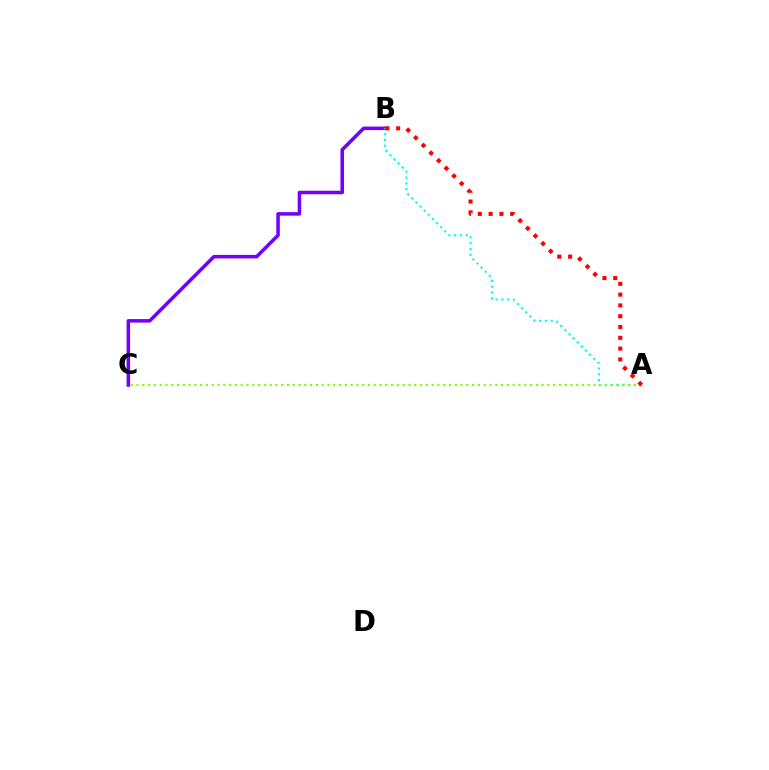{('B', 'C'): [{'color': '#7200ff', 'line_style': 'solid', 'thickness': 2.54}], ('A', 'B'): [{'color': '#00fff6', 'line_style': 'dotted', 'thickness': 1.58}, {'color': '#ff0000', 'line_style': 'dotted', 'thickness': 2.93}], ('A', 'C'): [{'color': '#84ff00', 'line_style': 'dotted', 'thickness': 1.57}]}